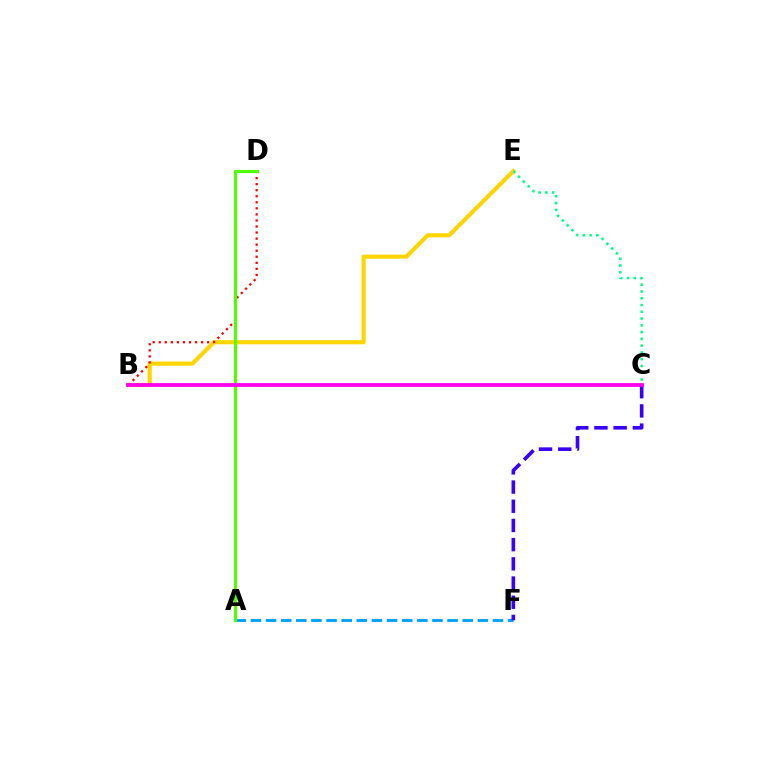{('B', 'E'): [{'color': '#ffd500', 'line_style': 'solid', 'thickness': 2.96}], ('A', 'F'): [{'color': '#009eff', 'line_style': 'dashed', 'thickness': 2.06}], ('C', 'E'): [{'color': '#00ff86', 'line_style': 'dotted', 'thickness': 1.84}], ('B', 'D'): [{'color': '#ff0000', 'line_style': 'dotted', 'thickness': 1.64}], ('A', 'D'): [{'color': '#4fff00', 'line_style': 'solid', 'thickness': 2.24}], ('C', 'F'): [{'color': '#3700ff', 'line_style': 'dashed', 'thickness': 2.61}], ('B', 'C'): [{'color': '#ff00ed', 'line_style': 'solid', 'thickness': 2.73}]}